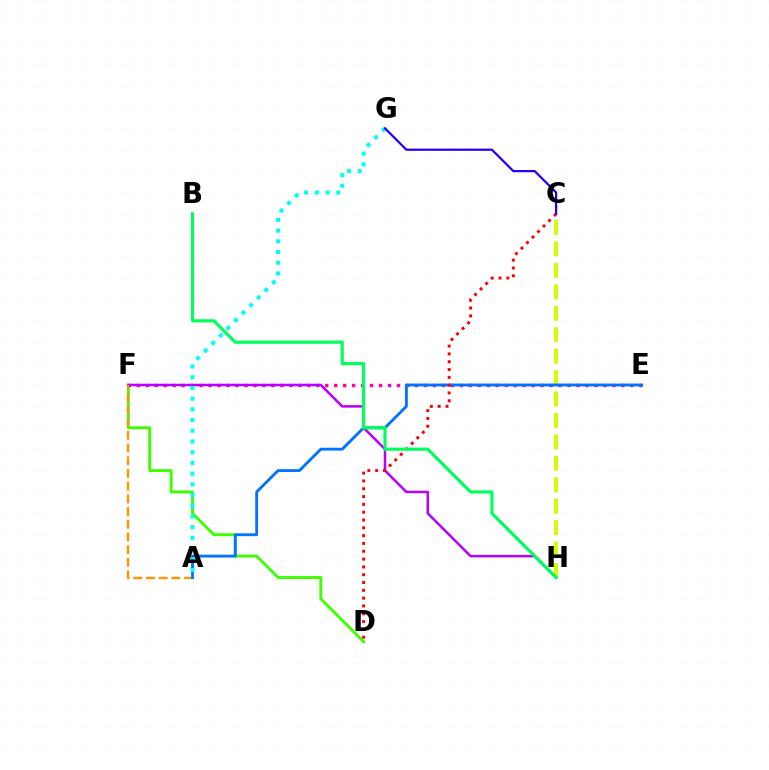{('D', 'F'): [{'color': '#3dff00', 'line_style': 'solid', 'thickness': 2.09}], ('E', 'F'): [{'color': '#ff00ac', 'line_style': 'dotted', 'thickness': 2.44}], ('C', 'H'): [{'color': '#d1ff00', 'line_style': 'dashed', 'thickness': 2.91}], ('F', 'H'): [{'color': '#b900ff', 'line_style': 'solid', 'thickness': 1.81}], ('A', 'F'): [{'color': '#ff9400', 'line_style': 'dashed', 'thickness': 1.73}], ('A', 'E'): [{'color': '#0074ff', 'line_style': 'solid', 'thickness': 2.05}], ('A', 'G'): [{'color': '#00fff6', 'line_style': 'dotted', 'thickness': 2.91}], ('C', 'D'): [{'color': '#ff0000', 'line_style': 'dotted', 'thickness': 2.12}], ('B', 'H'): [{'color': '#00ff5c', 'line_style': 'solid', 'thickness': 2.27}], ('C', 'G'): [{'color': '#2500ff', 'line_style': 'solid', 'thickness': 1.6}]}